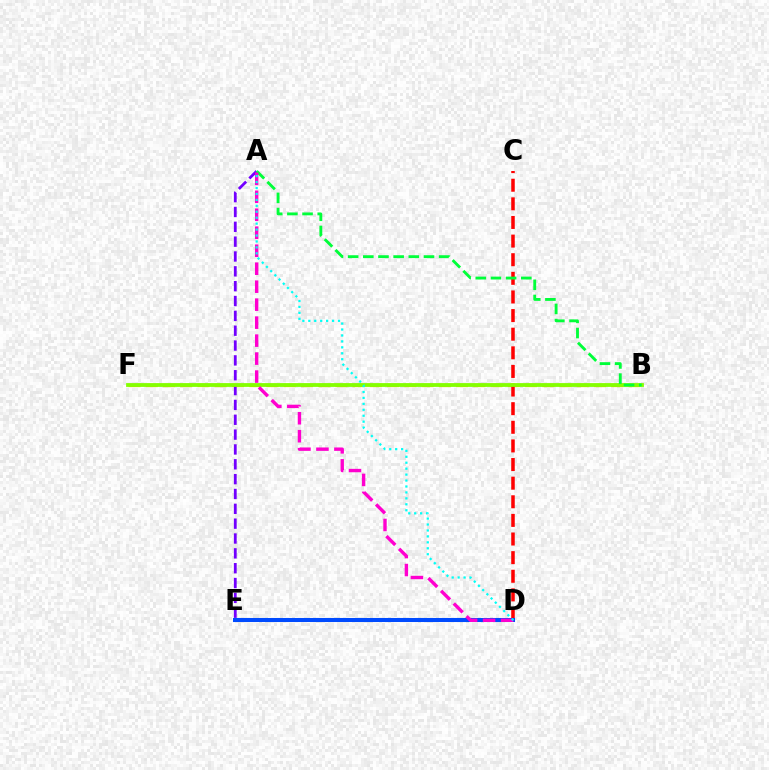{('B', 'F'): [{'color': '#ffbd00', 'line_style': 'dashed', 'thickness': 2.34}, {'color': '#84ff00', 'line_style': 'solid', 'thickness': 2.73}], ('A', 'E'): [{'color': '#7200ff', 'line_style': 'dashed', 'thickness': 2.02}], ('C', 'D'): [{'color': '#ff0000', 'line_style': 'dashed', 'thickness': 2.53}], ('D', 'E'): [{'color': '#004bff', 'line_style': 'solid', 'thickness': 2.91}], ('A', 'B'): [{'color': '#00ff39', 'line_style': 'dashed', 'thickness': 2.06}], ('A', 'D'): [{'color': '#ff00cf', 'line_style': 'dashed', 'thickness': 2.44}, {'color': '#00fff6', 'line_style': 'dotted', 'thickness': 1.61}]}